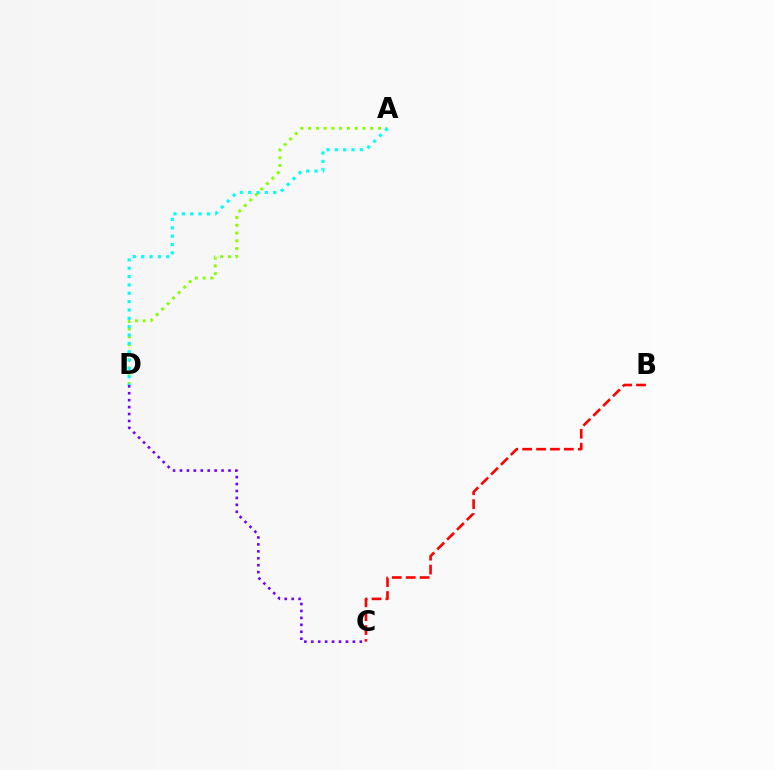{('A', 'D'): [{'color': '#84ff00', 'line_style': 'dotted', 'thickness': 2.11}, {'color': '#00fff6', 'line_style': 'dotted', 'thickness': 2.27}], ('C', 'D'): [{'color': '#7200ff', 'line_style': 'dotted', 'thickness': 1.88}], ('B', 'C'): [{'color': '#ff0000', 'line_style': 'dashed', 'thickness': 1.89}]}